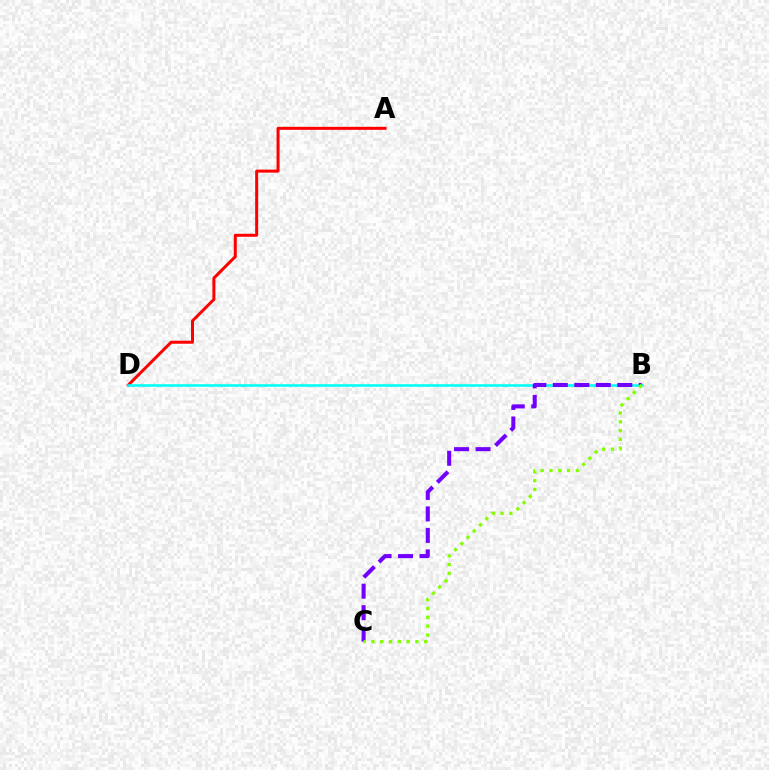{('A', 'D'): [{'color': '#ff0000', 'line_style': 'solid', 'thickness': 2.16}], ('B', 'D'): [{'color': '#00fff6', 'line_style': 'solid', 'thickness': 1.85}], ('B', 'C'): [{'color': '#7200ff', 'line_style': 'dashed', 'thickness': 2.92}, {'color': '#84ff00', 'line_style': 'dotted', 'thickness': 2.39}]}